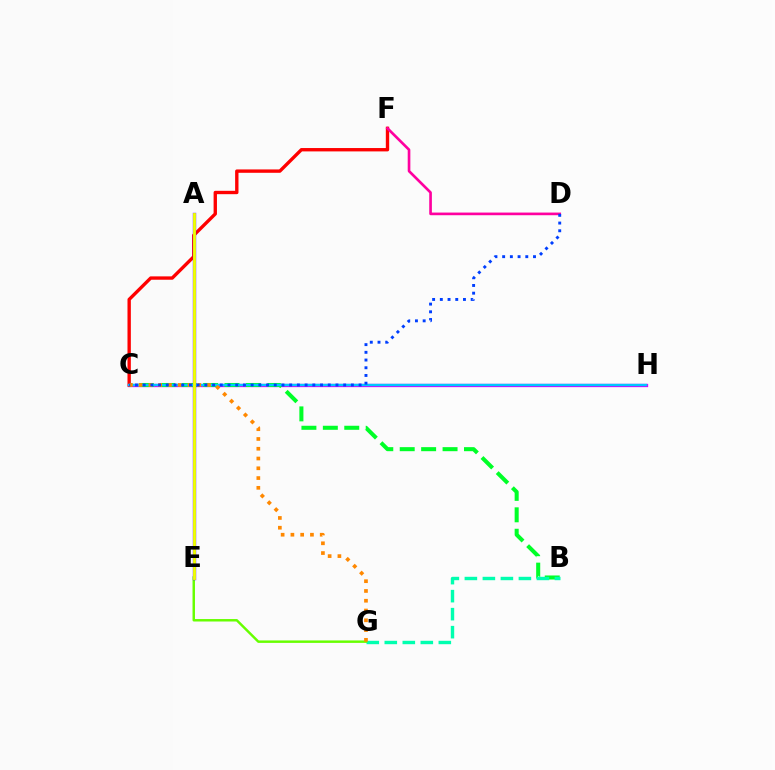{('C', 'H'): [{'color': '#d600ff', 'line_style': 'solid', 'thickness': 2.37}, {'color': '#00c7ff', 'line_style': 'solid', 'thickness': 1.72}], ('B', 'C'): [{'color': '#00ff27', 'line_style': 'dashed', 'thickness': 2.91}], ('B', 'G'): [{'color': '#00ffaf', 'line_style': 'dashed', 'thickness': 2.45}], ('C', 'F'): [{'color': '#ff0000', 'line_style': 'solid', 'thickness': 2.42}], ('E', 'G'): [{'color': '#66ff00', 'line_style': 'solid', 'thickness': 1.76}], ('D', 'F'): [{'color': '#ff00a0', 'line_style': 'solid', 'thickness': 1.91}], ('A', 'E'): [{'color': '#4f00ff', 'line_style': 'solid', 'thickness': 2.41}, {'color': '#eeff00', 'line_style': 'solid', 'thickness': 2.08}], ('C', 'G'): [{'color': '#ff8800', 'line_style': 'dotted', 'thickness': 2.65}], ('C', 'D'): [{'color': '#003fff', 'line_style': 'dotted', 'thickness': 2.1}]}